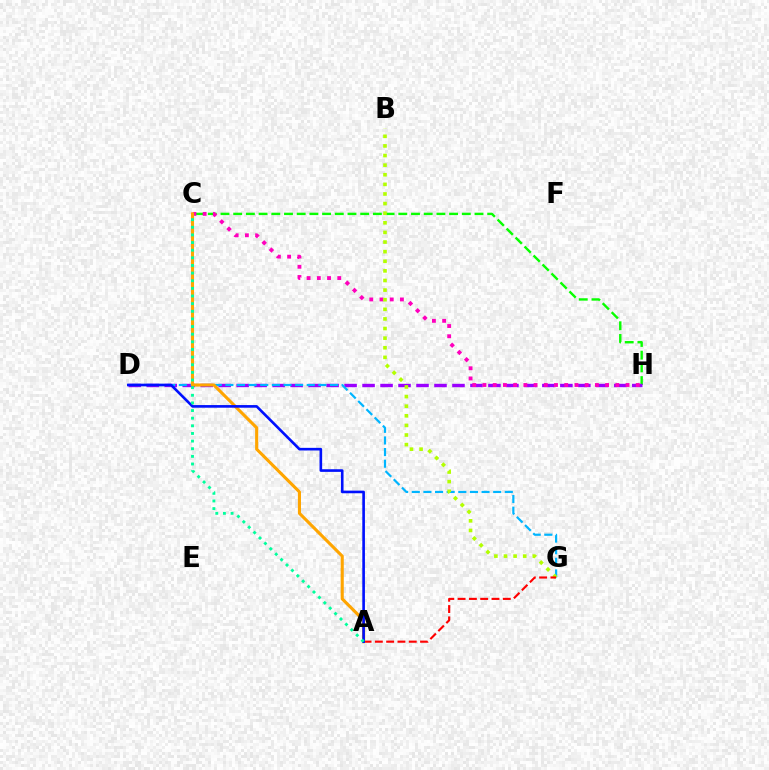{('C', 'H'): [{'color': '#08ff00', 'line_style': 'dashed', 'thickness': 1.73}, {'color': '#ff00bd', 'line_style': 'dotted', 'thickness': 2.78}], ('D', 'H'): [{'color': '#9b00ff', 'line_style': 'dashed', 'thickness': 2.44}], ('D', 'G'): [{'color': '#00b5ff', 'line_style': 'dashed', 'thickness': 1.58}], ('B', 'G'): [{'color': '#b3ff00', 'line_style': 'dotted', 'thickness': 2.61}], ('A', 'G'): [{'color': '#ff0000', 'line_style': 'dashed', 'thickness': 1.53}], ('A', 'C'): [{'color': '#ffa500', 'line_style': 'solid', 'thickness': 2.23}, {'color': '#00ff9d', 'line_style': 'dotted', 'thickness': 2.07}], ('A', 'D'): [{'color': '#0010ff', 'line_style': 'solid', 'thickness': 1.9}]}